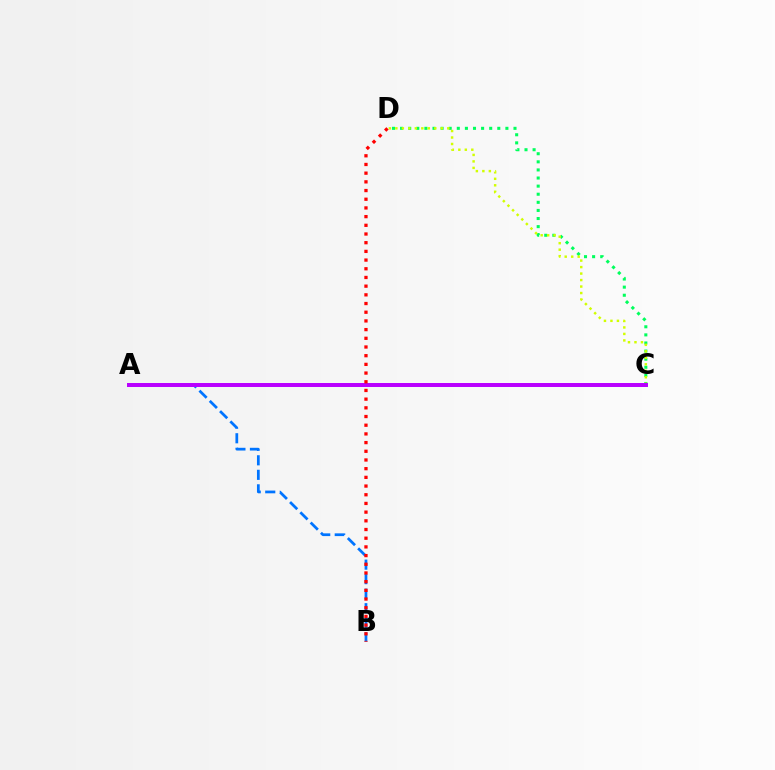{('C', 'D'): [{'color': '#00ff5c', 'line_style': 'dotted', 'thickness': 2.2}, {'color': '#d1ff00', 'line_style': 'dotted', 'thickness': 1.76}], ('A', 'B'): [{'color': '#0074ff', 'line_style': 'dashed', 'thickness': 1.97}], ('A', 'C'): [{'color': '#b900ff', 'line_style': 'solid', 'thickness': 2.87}], ('B', 'D'): [{'color': '#ff0000', 'line_style': 'dotted', 'thickness': 2.36}]}